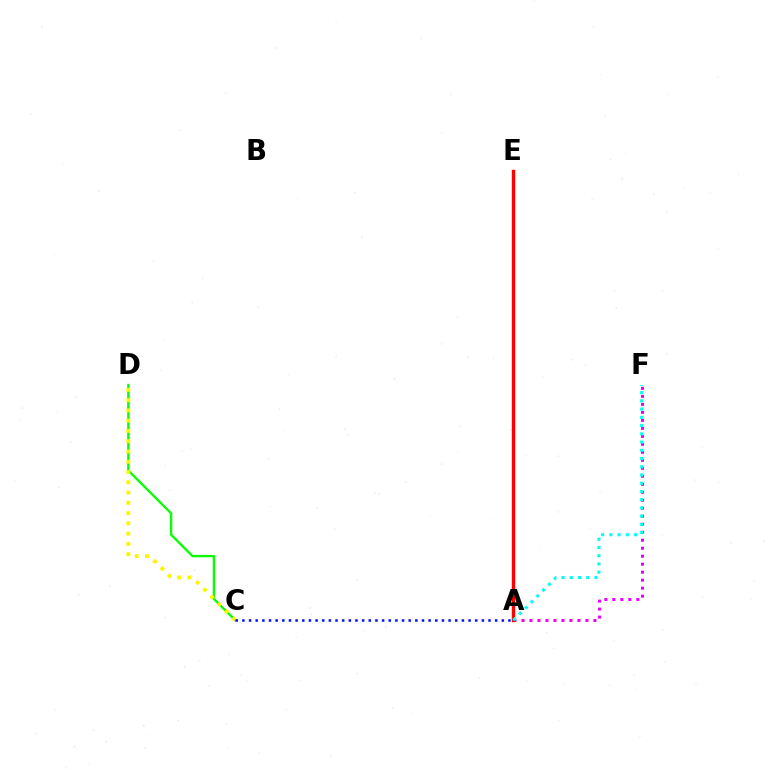{('C', 'D'): [{'color': '#08ff00', 'line_style': 'solid', 'thickness': 1.67}, {'color': '#fcf500', 'line_style': 'dotted', 'thickness': 2.79}], ('A', 'F'): [{'color': '#ee00ff', 'line_style': 'dotted', 'thickness': 2.17}, {'color': '#00fff6', 'line_style': 'dotted', 'thickness': 2.24}], ('A', 'E'): [{'color': '#ff0000', 'line_style': 'solid', 'thickness': 2.43}], ('A', 'C'): [{'color': '#0010ff', 'line_style': 'dotted', 'thickness': 1.81}]}